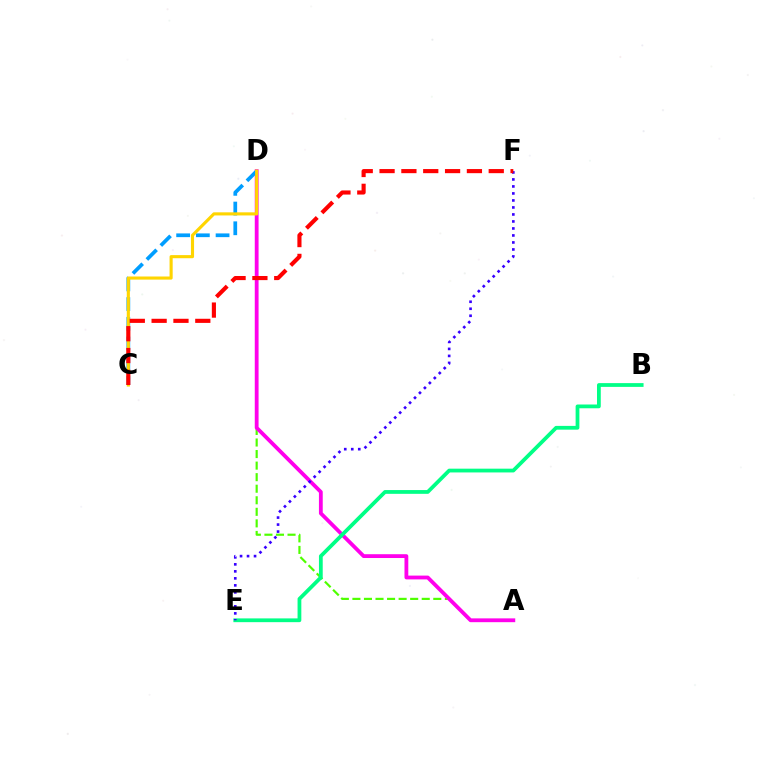{('A', 'D'): [{'color': '#4fff00', 'line_style': 'dashed', 'thickness': 1.57}, {'color': '#ff00ed', 'line_style': 'solid', 'thickness': 2.74}], ('B', 'E'): [{'color': '#00ff86', 'line_style': 'solid', 'thickness': 2.71}], ('C', 'D'): [{'color': '#009eff', 'line_style': 'dashed', 'thickness': 2.68}, {'color': '#ffd500', 'line_style': 'solid', 'thickness': 2.24}], ('E', 'F'): [{'color': '#3700ff', 'line_style': 'dotted', 'thickness': 1.9}], ('C', 'F'): [{'color': '#ff0000', 'line_style': 'dashed', 'thickness': 2.97}]}